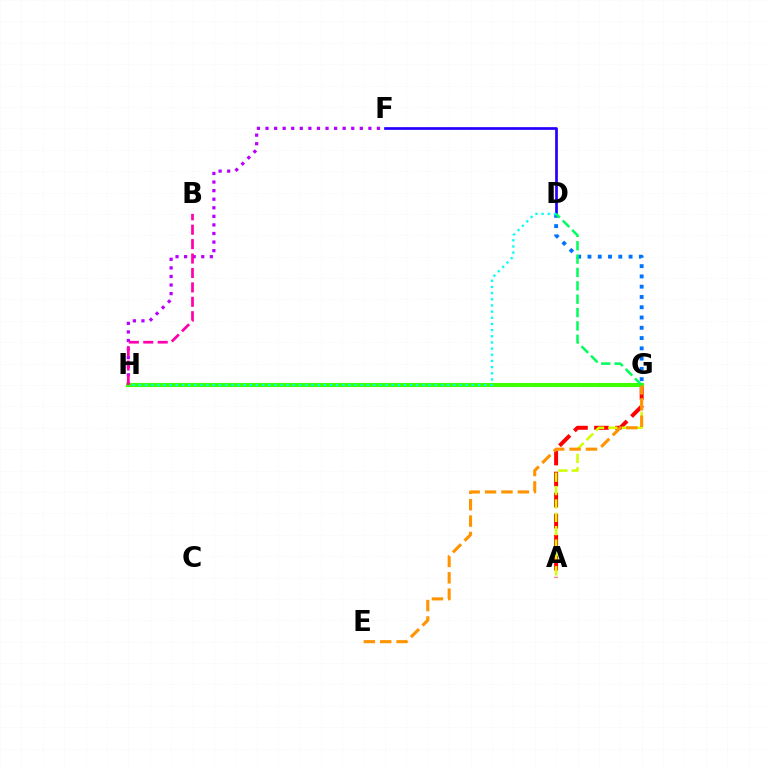{('A', 'G'): [{'color': '#ff0000', 'line_style': 'dashed', 'thickness': 2.86}, {'color': '#d1ff00', 'line_style': 'dashed', 'thickness': 1.82}], ('D', 'F'): [{'color': '#2500ff', 'line_style': 'solid', 'thickness': 1.95}], ('F', 'H'): [{'color': '#b900ff', 'line_style': 'dotted', 'thickness': 2.33}], ('G', 'H'): [{'color': '#3dff00', 'line_style': 'solid', 'thickness': 2.95}], ('E', 'G'): [{'color': '#ff9400', 'line_style': 'dashed', 'thickness': 2.23}], ('D', 'G'): [{'color': '#0074ff', 'line_style': 'dotted', 'thickness': 2.79}, {'color': '#00ff5c', 'line_style': 'dashed', 'thickness': 1.82}], ('D', 'H'): [{'color': '#00fff6', 'line_style': 'dotted', 'thickness': 1.68}], ('B', 'H'): [{'color': '#ff00ac', 'line_style': 'dashed', 'thickness': 1.96}]}